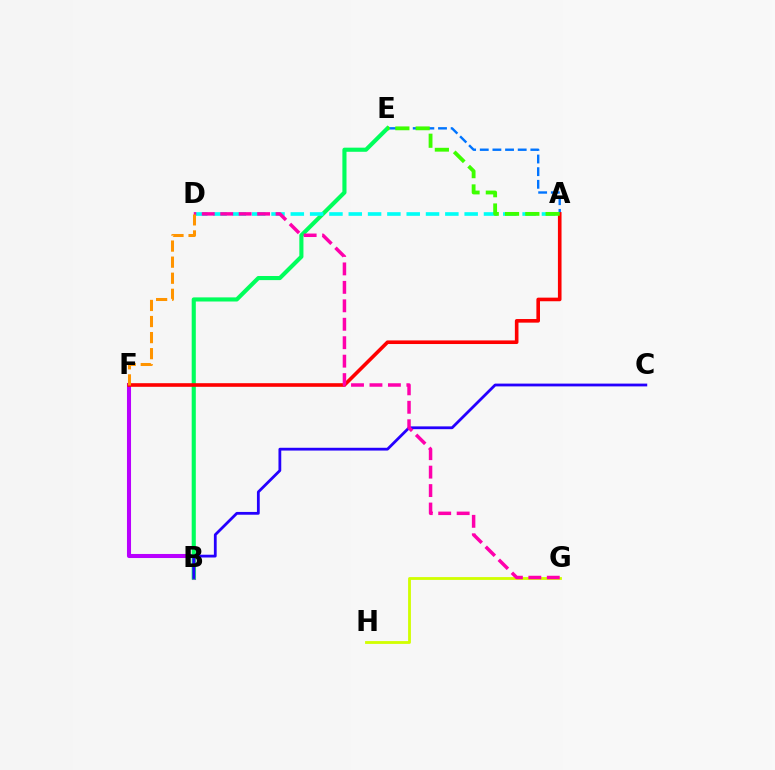{('A', 'E'): [{'color': '#0074ff', 'line_style': 'dashed', 'thickness': 1.72}, {'color': '#3dff00', 'line_style': 'dashed', 'thickness': 2.76}], ('B', 'F'): [{'color': '#b900ff', 'line_style': 'solid', 'thickness': 2.92}], ('B', 'E'): [{'color': '#00ff5c', 'line_style': 'solid', 'thickness': 2.96}], ('A', 'F'): [{'color': '#ff0000', 'line_style': 'solid', 'thickness': 2.6}], ('A', 'D'): [{'color': '#00fff6', 'line_style': 'dashed', 'thickness': 2.62}], ('G', 'H'): [{'color': '#d1ff00', 'line_style': 'solid', 'thickness': 2.04}], ('B', 'C'): [{'color': '#2500ff', 'line_style': 'solid', 'thickness': 2.01}], ('D', 'G'): [{'color': '#ff00ac', 'line_style': 'dashed', 'thickness': 2.51}], ('D', 'F'): [{'color': '#ff9400', 'line_style': 'dashed', 'thickness': 2.18}]}